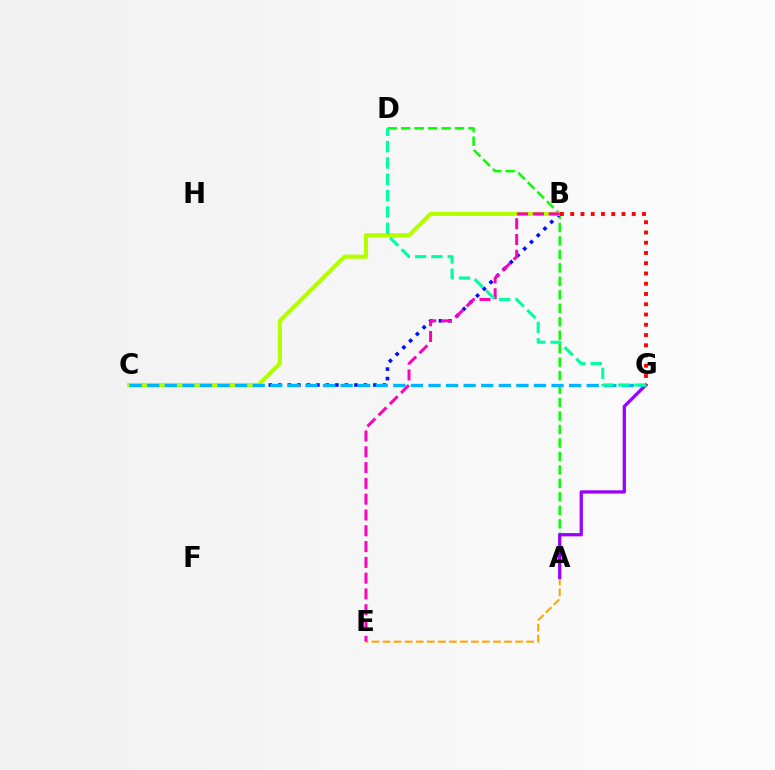{('A', 'D'): [{'color': '#08ff00', 'line_style': 'dashed', 'thickness': 1.83}], ('B', 'C'): [{'color': '#0010ff', 'line_style': 'dotted', 'thickness': 2.58}, {'color': '#b3ff00', 'line_style': 'solid', 'thickness': 2.97}], ('A', 'E'): [{'color': '#ffa500', 'line_style': 'dashed', 'thickness': 1.5}], ('A', 'G'): [{'color': '#9b00ff', 'line_style': 'solid', 'thickness': 2.36}], ('C', 'G'): [{'color': '#00b5ff', 'line_style': 'dashed', 'thickness': 2.39}], ('B', 'G'): [{'color': '#ff0000', 'line_style': 'dotted', 'thickness': 2.79}], ('B', 'E'): [{'color': '#ff00bd', 'line_style': 'dashed', 'thickness': 2.15}], ('D', 'G'): [{'color': '#00ff9d', 'line_style': 'dashed', 'thickness': 2.22}]}